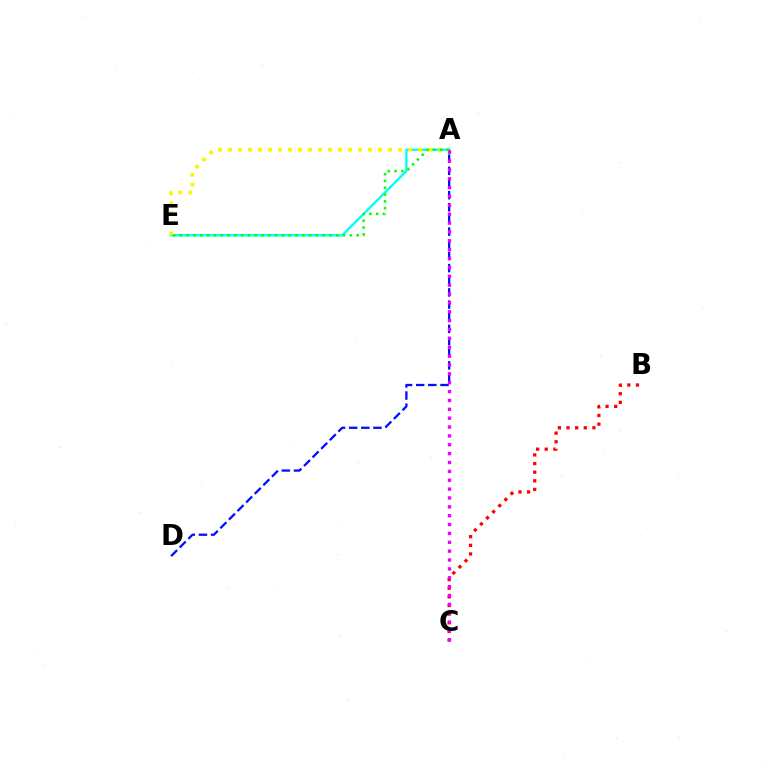{('A', 'E'): [{'color': '#00fff6', 'line_style': 'solid', 'thickness': 1.68}, {'color': '#fcf500', 'line_style': 'dotted', 'thickness': 2.72}, {'color': '#08ff00', 'line_style': 'dotted', 'thickness': 1.85}], ('A', 'D'): [{'color': '#0010ff', 'line_style': 'dashed', 'thickness': 1.65}], ('B', 'C'): [{'color': '#ff0000', 'line_style': 'dotted', 'thickness': 2.35}], ('A', 'C'): [{'color': '#ee00ff', 'line_style': 'dotted', 'thickness': 2.41}]}